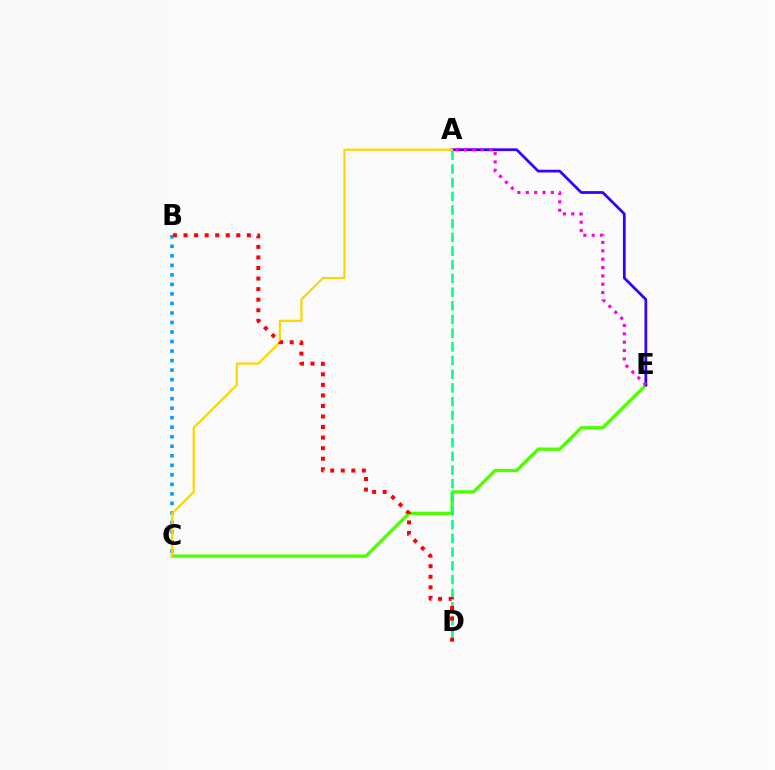{('C', 'E'): [{'color': '#4fff00', 'line_style': 'solid', 'thickness': 2.41}], ('A', 'E'): [{'color': '#3700ff', 'line_style': 'solid', 'thickness': 1.99}, {'color': '#ff00ed', 'line_style': 'dotted', 'thickness': 2.27}], ('A', 'D'): [{'color': '#00ff86', 'line_style': 'dashed', 'thickness': 1.86}], ('B', 'C'): [{'color': '#009eff', 'line_style': 'dotted', 'thickness': 2.59}], ('A', 'C'): [{'color': '#ffd500', 'line_style': 'solid', 'thickness': 1.6}], ('B', 'D'): [{'color': '#ff0000', 'line_style': 'dotted', 'thickness': 2.87}]}